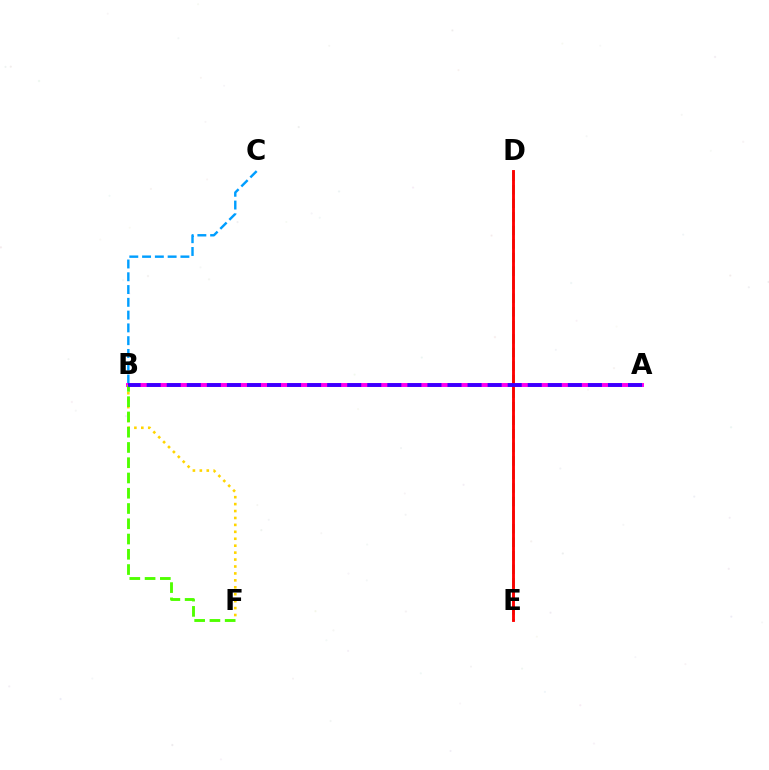{('B', 'C'): [{'color': '#009eff', 'line_style': 'dashed', 'thickness': 1.74}], ('A', 'B'): [{'color': '#ff00ed', 'line_style': 'solid', 'thickness': 2.85}, {'color': '#3700ff', 'line_style': 'dashed', 'thickness': 2.72}], ('B', 'F'): [{'color': '#ffd500', 'line_style': 'dotted', 'thickness': 1.88}, {'color': '#4fff00', 'line_style': 'dashed', 'thickness': 2.07}], ('D', 'E'): [{'color': '#00ff86', 'line_style': 'dashed', 'thickness': 1.84}, {'color': '#ff0000', 'line_style': 'solid', 'thickness': 2.07}]}